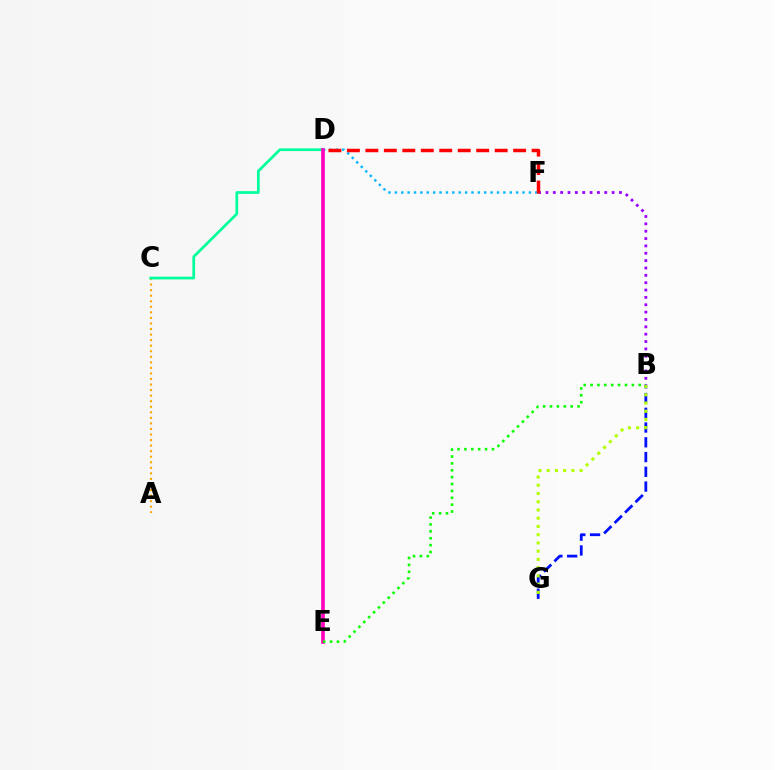{('B', 'F'): [{'color': '#9b00ff', 'line_style': 'dotted', 'thickness': 2.0}], ('A', 'C'): [{'color': '#ffa500', 'line_style': 'dotted', 'thickness': 1.51}], ('C', 'D'): [{'color': '#00ff9d', 'line_style': 'solid', 'thickness': 1.97}], ('D', 'F'): [{'color': '#00b5ff', 'line_style': 'dotted', 'thickness': 1.73}, {'color': '#ff0000', 'line_style': 'dashed', 'thickness': 2.51}], ('B', 'G'): [{'color': '#0010ff', 'line_style': 'dashed', 'thickness': 2.0}, {'color': '#b3ff00', 'line_style': 'dotted', 'thickness': 2.24}], ('D', 'E'): [{'color': '#ff00bd', 'line_style': 'solid', 'thickness': 2.63}], ('B', 'E'): [{'color': '#08ff00', 'line_style': 'dotted', 'thickness': 1.87}]}